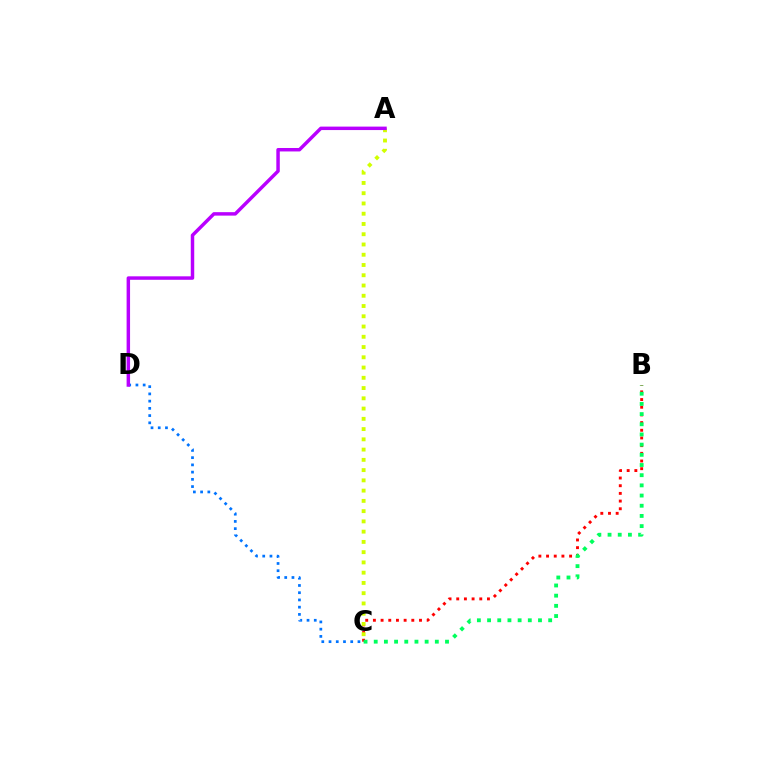{('C', 'D'): [{'color': '#0074ff', 'line_style': 'dotted', 'thickness': 1.96}], ('B', 'C'): [{'color': '#ff0000', 'line_style': 'dotted', 'thickness': 2.09}, {'color': '#00ff5c', 'line_style': 'dotted', 'thickness': 2.77}], ('A', 'C'): [{'color': '#d1ff00', 'line_style': 'dotted', 'thickness': 2.79}], ('A', 'D'): [{'color': '#b900ff', 'line_style': 'solid', 'thickness': 2.49}]}